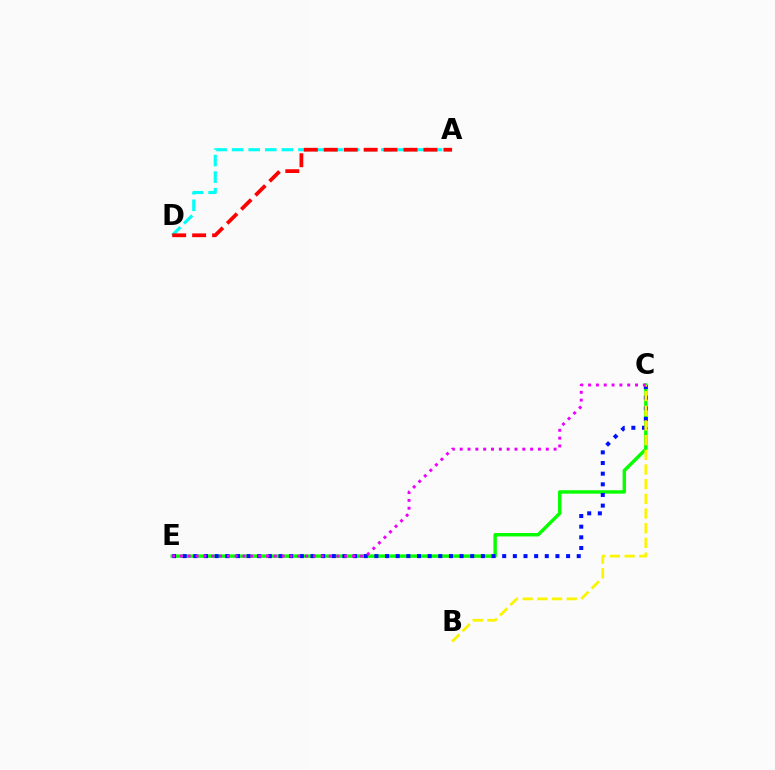{('C', 'E'): [{'color': '#08ff00', 'line_style': 'solid', 'thickness': 2.48}, {'color': '#0010ff', 'line_style': 'dotted', 'thickness': 2.89}, {'color': '#ee00ff', 'line_style': 'dotted', 'thickness': 2.13}], ('B', 'C'): [{'color': '#fcf500', 'line_style': 'dashed', 'thickness': 1.99}], ('A', 'D'): [{'color': '#00fff6', 'line_style': 'dashed', 'thickness': 2.25}, {'color': '#ff0000', 'line_style': 'dashed', 'thickness': 2.71}]}